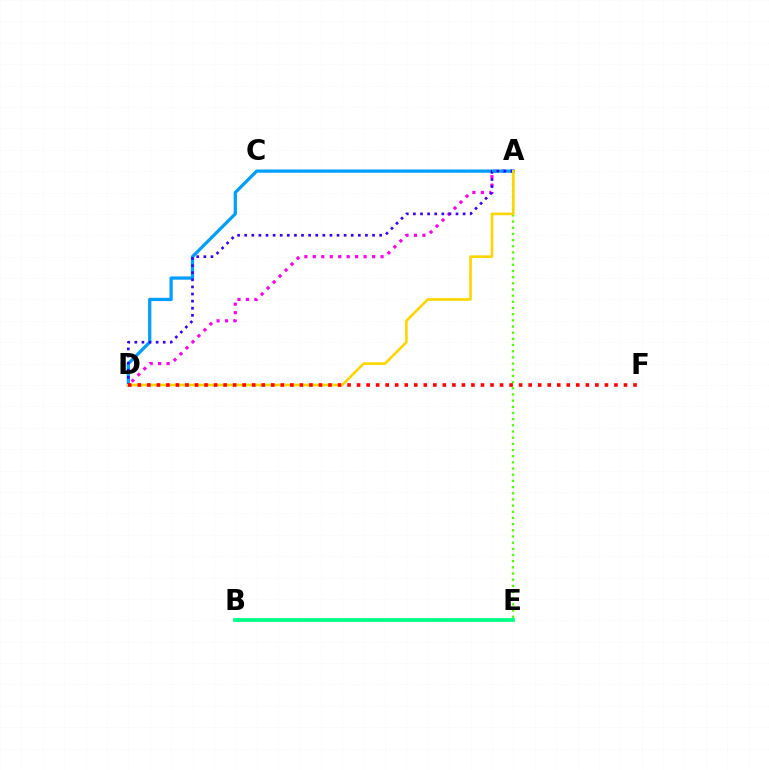{('A', 'E'): [{'color': '#4fff00', 'line_style': 'dotted', 'thickness': 1.68}], ('A', 'D'): [{'color': '#ff00ed', 'line_style': 'dotted', 'thickness': 2.3}, {'color': '#009eff', 'line_style': 'solid', 'thickness': 2.34}, {'color': '#3700ff', 'line_style': 'dotted', 'thickness': 1.93}, {'color': '#ffd500', 'line_style': 'solid', 'thickness': 1.89}], ('B', 'E'): [{'color': '#00ff86', 'line_style': 'solid', 'thickness': 2.72}], ('D', 'F'): [{'color': '#ff0000', 'line_style': 'dotted', 'thickness': 2.59}]}